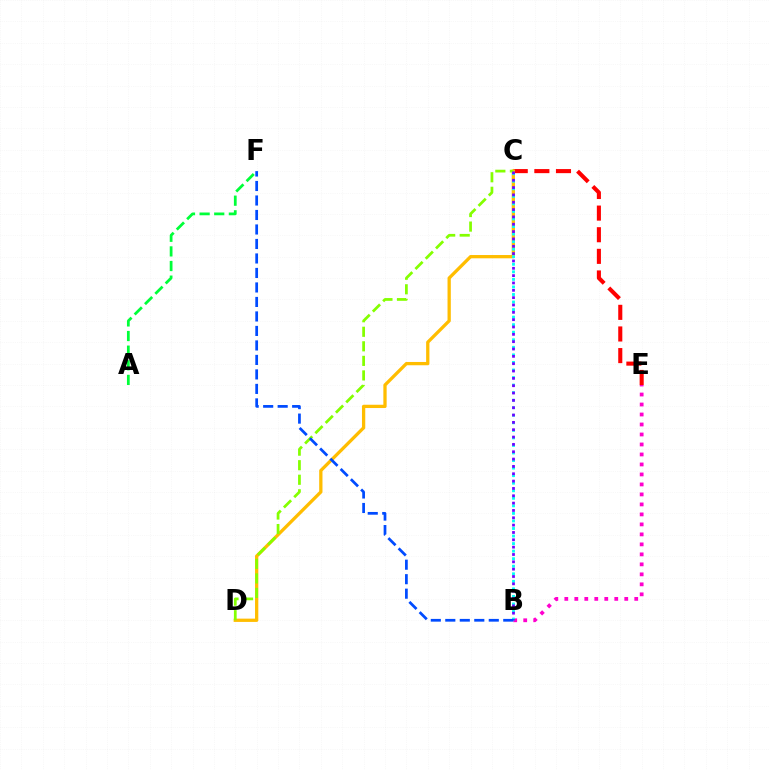{('C', 'E'): [{'color': '#ff0000', 'line_style': 'dashed', 'thickness': 2.94}], ('B', 'E'): [{'color': '#ff00cf', 'line_style': 'dotted', 'thickness': 2.71}], ('C', 'D'): [{'color': '#ffbd00', 'line_style': 'solid', 'thickness': 2.36}, {'color': '#84ff00', 'line_style': 'dashed', 'thickness': 1.98}], ('B', 'C'): [{'color': '#00fff6', 'line_style': 'dotted', 'thickness': 2.05}, {'color': '#7200ff', 'line_style': 'dotted', 'thickness': 1.99}], ('A', 'F'): [{'color': '#00ff39', 'line_style': 'dashed', 'thickness': 1.99}], ('B', 'F'): [{'color': '#004bff', 'line_style': 'dashed', 'thickness': 1.97}]}